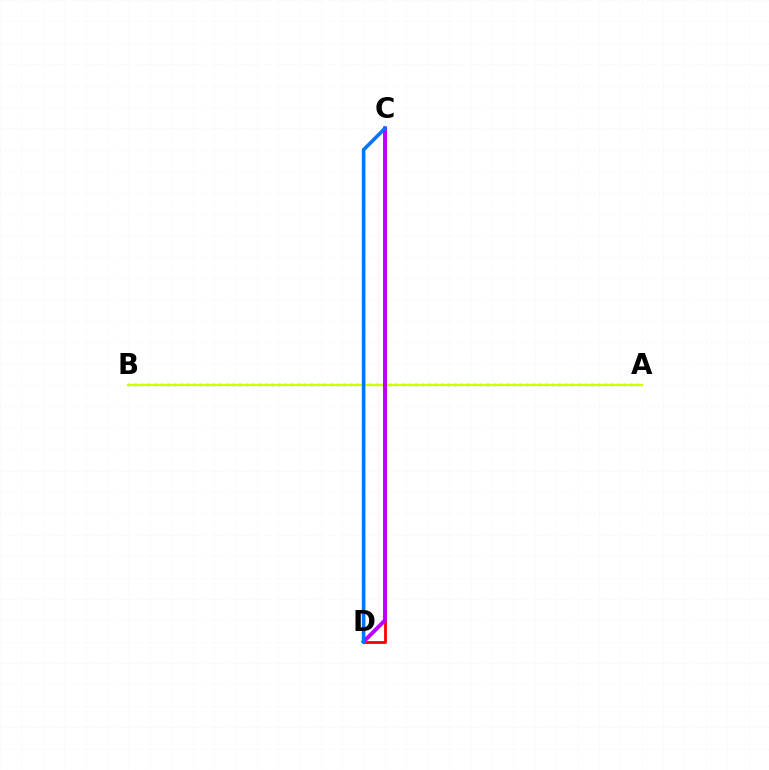{('A', 'B'): [{'color': '#00ff5c', 'line_style': 'dotted', 'thickness': 1.77}, {'color': '#d1ff00', 'line_style': 'solid', 'thickness': 1.63}], ('C', 'D'): [{'color': '#ff0000', 'line_style': 'solid', 'thickness': 2.02}, {'color': '#b900ff', 'line_style': 'solid', 'thickness': 2.81}, {'color': '#0074ff', 'line_style': 'solid', 'thickness': 2.58}]}